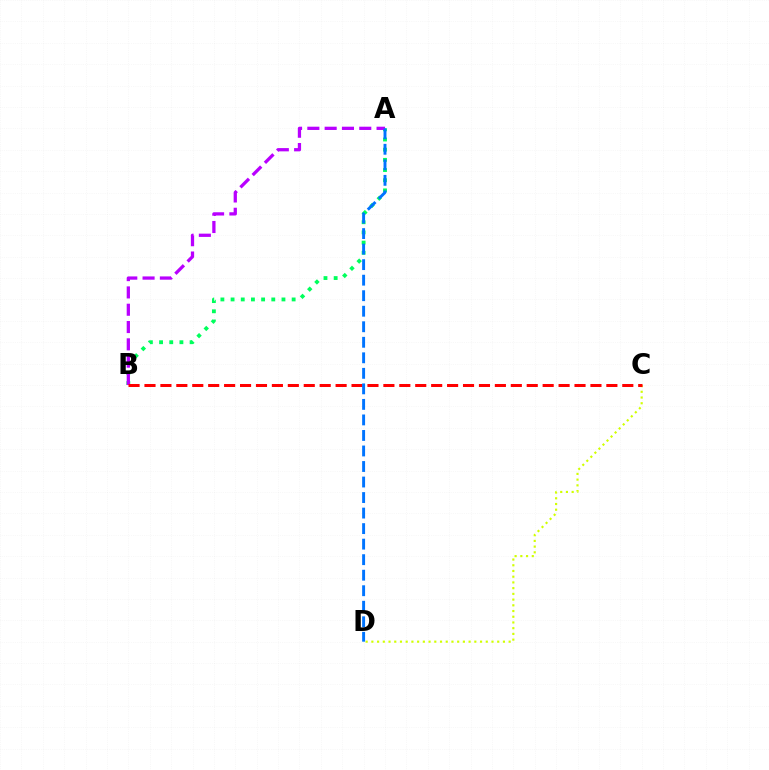{('A', 'B'): [{'color': '#00ff5c', 'line_style': 'dotted', 'thickness': 2.76}, {'color': '#b900ff', 'line_style': 'dashed', 'thickness': 2.35}], ('C', 'D'): [{'color': '#d1ff00', 'line_style': 'dotted', 'thickness': 1.55}], ('B', 'C'): [{'color': '#ff0000', 'line_style': 'dashed', 'thickness': 2.16}], ('A', 'D'): [{'color': '#0074ff', 'line_style': 'dashed', 'thickness': 2.11}]}